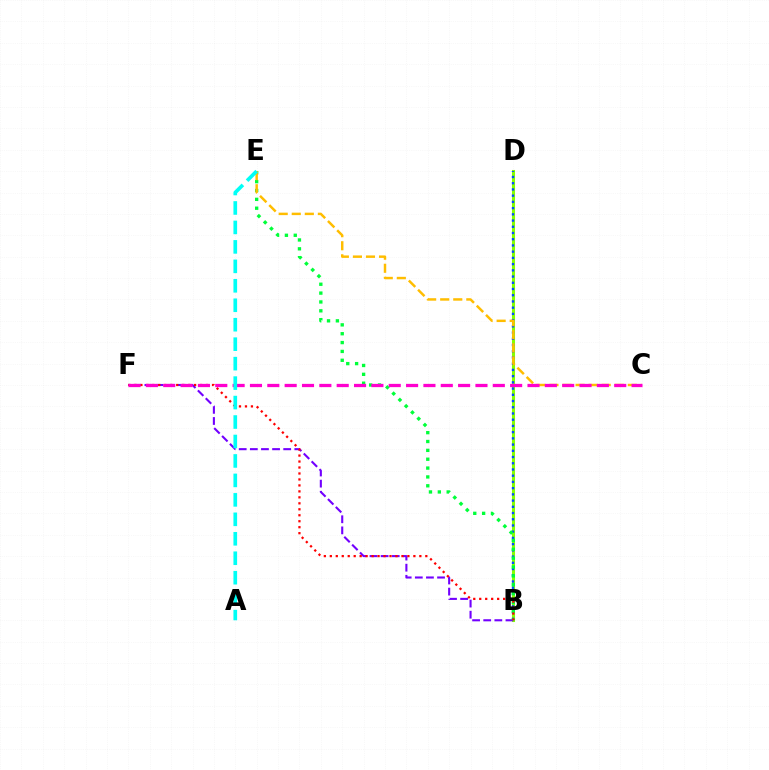{('B', 'D'): [{'color': '#84ff00', 'line_style': 'solid', 'thickness': 2.21}, {'color': '#004bff', 'line_style': 'dotted', 'thickness': 1.69}], ('B', 'F'): [{'color': '#7200ff', 'line_style': 'dashed', 'thickness': 1.51}, {'color': '#ff0000', 'line_style': 'dotted', 'thickness': 1.62}], ('B', 'E'): [{'color': '#00ff39', 'line_style': 'dotted', 'thickness': 2.41}], ('C', 'E'): [{'color': '#ffbd00', 'line_style': 'dashed', 'thickness': 1.77}], ('C', 'F'): [{'color': '#ff00cf', 'line_style': 'dashed', 'thickness': 2.36}], ('A', 'E'): [{'color': '#00fff6', 'line_style': 'dashed', 'thickness': 2.64}]}